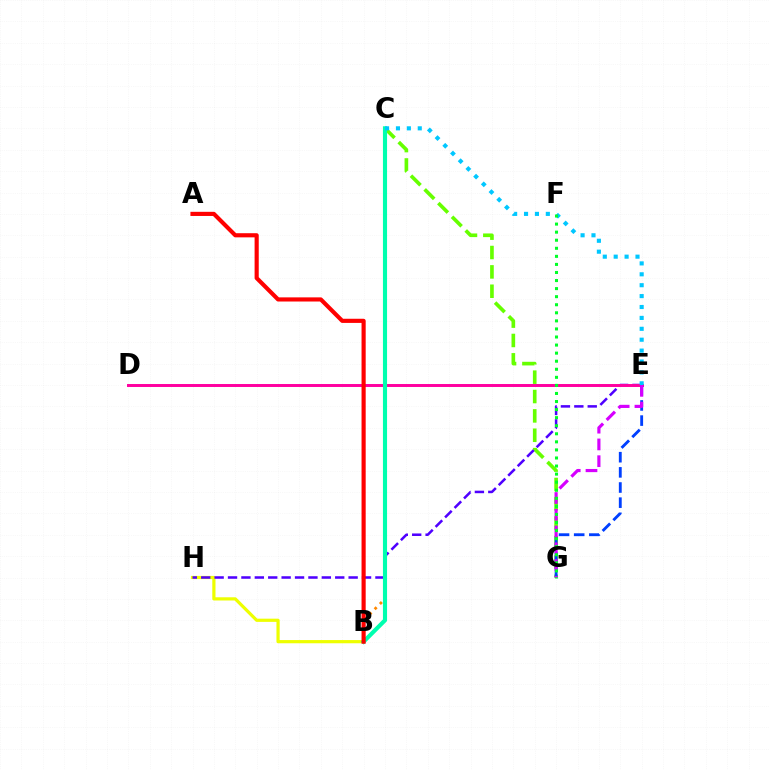{('C', 'G'): [{'color': '#66ff00', 'line_style': 'dashed', 'thickness': 2.63}], ('B', 'H'): [{'color': '#eeff00', 'line_style': 'solid', 'thickness': 2.31}], ('E', 'H'): [{'color': '#4f00ff', 'line_style': 'dashed', 'thickness': 1.82}], ('D', 'E'): [{'color': '#ff00a0', 'line_style': 'solid', 'thickness': 2.13}], ('B', 'C'): [{'color': '#ff8800', 'line_style': 'dotted', 'thickness': 2.01}, {'color': '#00ffaf', 'line_style': 'solid', 'thickness': 2.97}], ('E', 'G'): [{'color': '#003fff', 'line_style': 'dashed', 'thickness': 2.06}, {'color': '#d600ff', 'line_style': 'dashed', 'thickness': 2.28}], ('A', 'B'): [{'color': '#ff0000', 'line_style': 'solid', 'thickness': 2.98}], ('C', 'E'): [{'color': '#00c7ff', 'line_style': 'dotted', 'thickness': 2.96}], ('F', 'G'): [{'color': '#00ff27', 'line_style': 'dotted', 'thickness': 2.19}]}